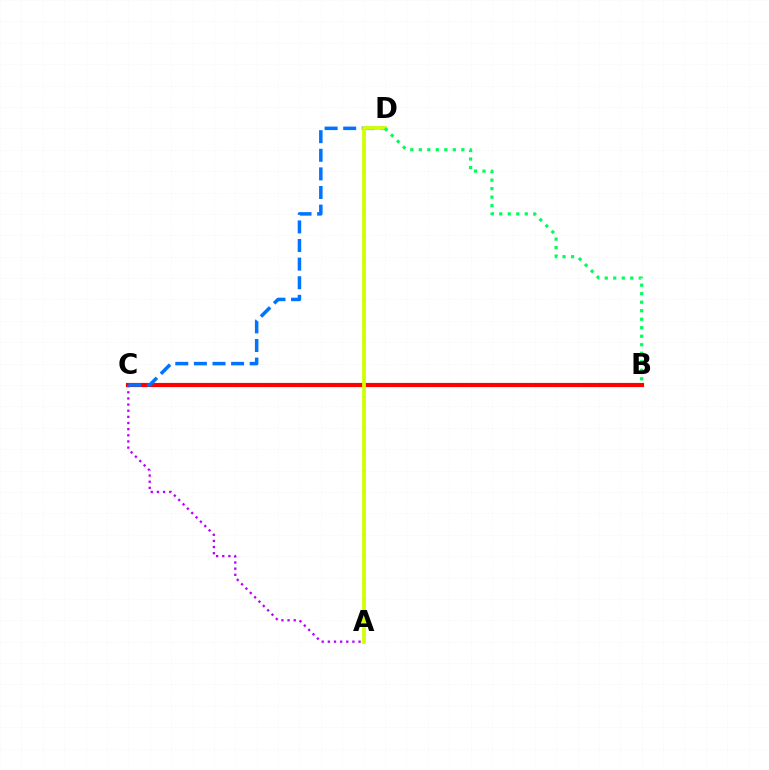{('B', 'C'): [{'color': '#ff0000', 'line_style': 'solid', 'thickness': 3.0}], ('A', 'C'): [{'color': '#b900ff', 'line_style': 'dotted', 'thickness': 1.67}], ('C', 'D'): [{'color': '#0074ff', 'line_style': 'dashed', 'thickness': 2.53}], ('A', 'D'): [{'color': '#d1ff00', 'line_style': 'solid', 'thickness': 2.69}], ('B', 'D'): [{'color': '#00ff5c', 'line_style': 'dotted', 'thickness': 2.31}]}